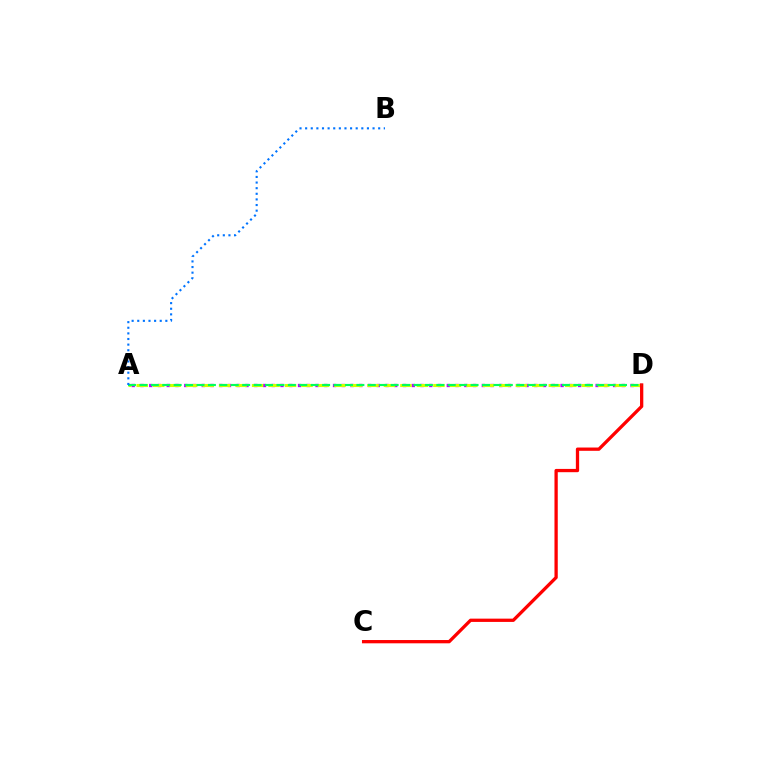{('A', 'D'): [{'color': '#b900ff', 'line_style': 'dotted', 'thickness': 2.38}, {'color': '#d1ff00', 'line_style': 'dashed', 'thickness': 2.24}, {'color': '#00ff5c', 'line_style': 'dashed', 'thickness': 1.55}], ('C', 'D'): [{'color': '#ff0000', 'line_style': 'solid', 'thickness': 2.36}], ('A', 'B'): [{'color': '#0074ff', 'line_style': 'dotted', 'thickness': 1.53}]}